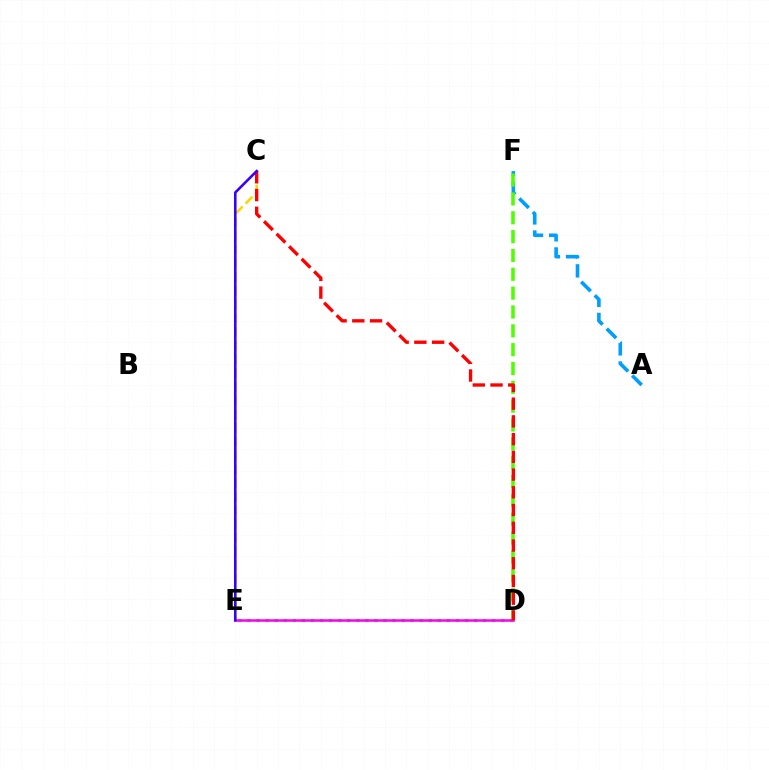{('C', 'E'): [{'color': '#ffd500', 'line_style': 'dashed', 'thickness': 1.87}, {'color': '#3700ff', 'line_style': 'solid', 'thickness': 1.86}], ('A', 'F'): [{'color': '#009eff', 'line_style': 'dashed', 'thickness': 2.6}], ('D', 'E'): [{'color': '#00ff86', 'line_style': 'dotted', 'thickness': 2.46}, {'color': '#ff00ed', 'line_style': 'solid', 'thickness': 1.82}], ('D', 'F'): [{'color': '#4fff00', 'line_style': 'dashed', 'thickness': 2.56}], ('C', 'D'): [{'color': '#ff0000', 'line_style': 'dashed', 'thickness': 2.41}]}